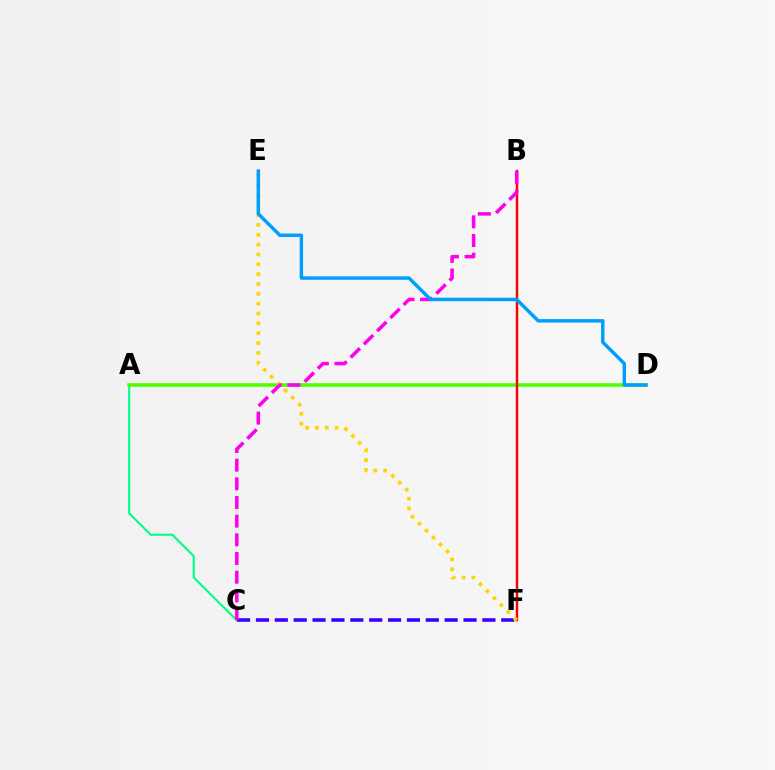{('A', 'C'): [{'color': '#00ff86', 'line_style': 'solid', 'thickness': 1.52}], ('C', 'F'): [{'color': '#3700ff', 'line_style': 'dashed', 'thickness': 2.56}], ('A', 'D'): [{'color': '#4fff00', 'line_style': 'solid', 'thickness': 2.56}], ('B', 'F'): [{'color': '#ff0000', 'line_style': 'solid', 'thickness': 1.75}], ('E', 'F'): [{'color': '#ffd500', 'line_style': 'dotted', 'thickness': 2.67}], ('B', 'C'): [{'color': '#ff00ed', 'line_style': 'dashed', 'thickness': 2.54}], ('D', 'E'): [{'color': '#009eff', 'line_style': 'solid', 'thickness': 2.49}]}